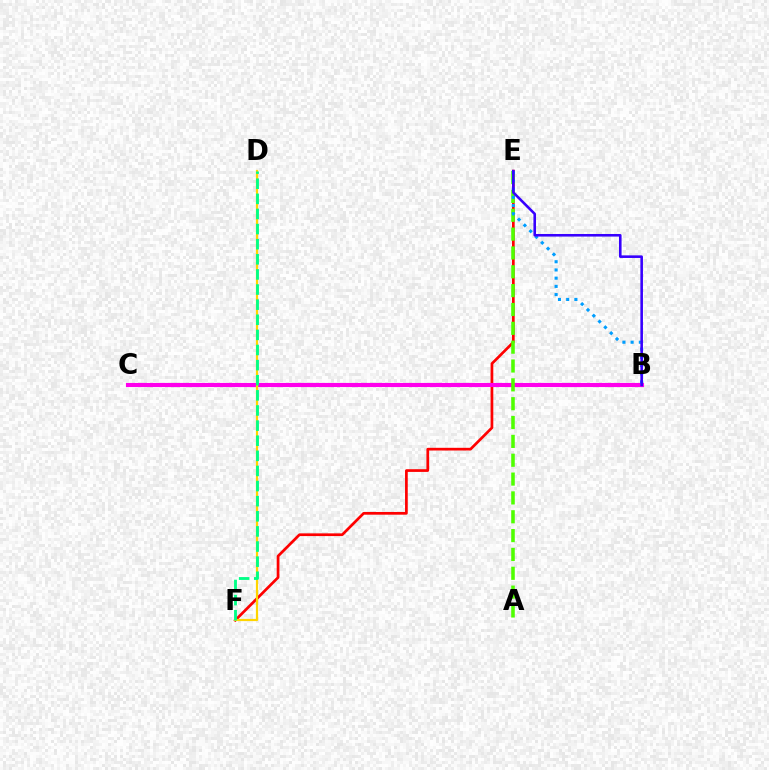{('E', 'F'): [{'color': '#ff0000', 'line_style': 'solid', 'thickness': 1.95}], ('B', 'C'): [{'color': '#ff00ed', 'line_style': 'solid', 'thickness': 2.96}], ('D', 'F'): [{'color': '#ffd500', 'line_style': 'solid', 'thickness': 1.59}, {'color': '#00ff86', 'line_style': 'dashed', 'thickness': 2.05}], ('A', 'E'): [{'color': '#4fff00', 'line_style': 'dashed', 'thickness': 2.56}], ('B', 'E'): [{'color': '#009eff', 'line_style': 'dotted', 'thickness': 2.23}, {'color': '#3700ff', 'line_style': 'solid', 'thickness': 1.86}]}